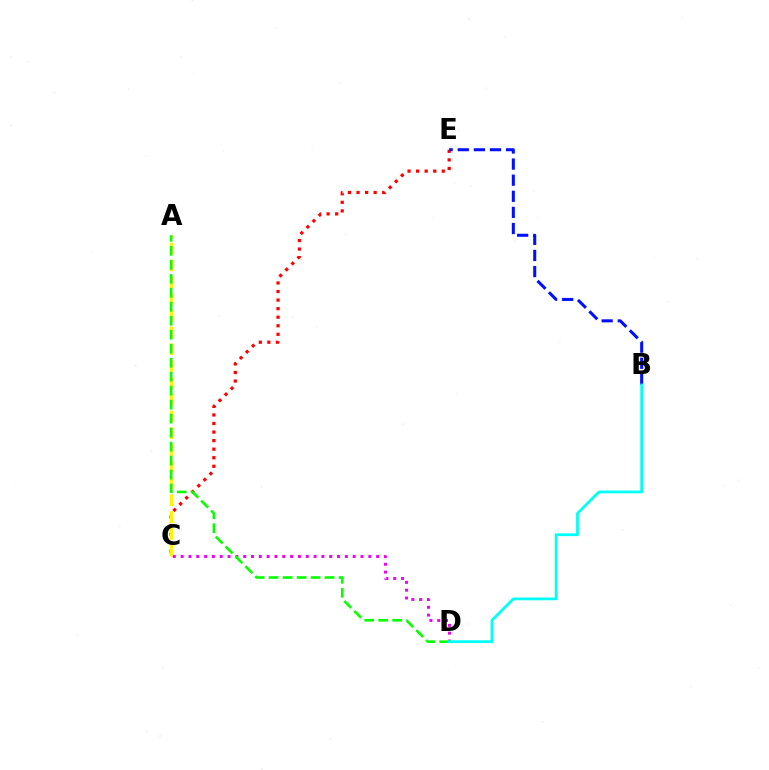{('C', 'E'): [{'color': '#ff0000', 'line_style': 'dotted', 'thickness': 2.32}], ('B', 'E'): [{'color': '#0010ff', 'line_style': 'dashed', 'thickness': 2.19}], ('A', 'C'): [{'color': '#fcf500', 'line_style': 'dashed', 'thickness': 2.28}], ('C', 'D'): [{'color': '#ee00ff', 'line_style': 'dotted', 'thickness': 2.12}], ('A', 'D'): [{'color': '#08ff00', 'line_style': 'dashed', 'thickness': 1.9}], ('B', 'D'): [{'color': '#00fff6', 'line_style': 'solid', 'thickness': 2.0}]}